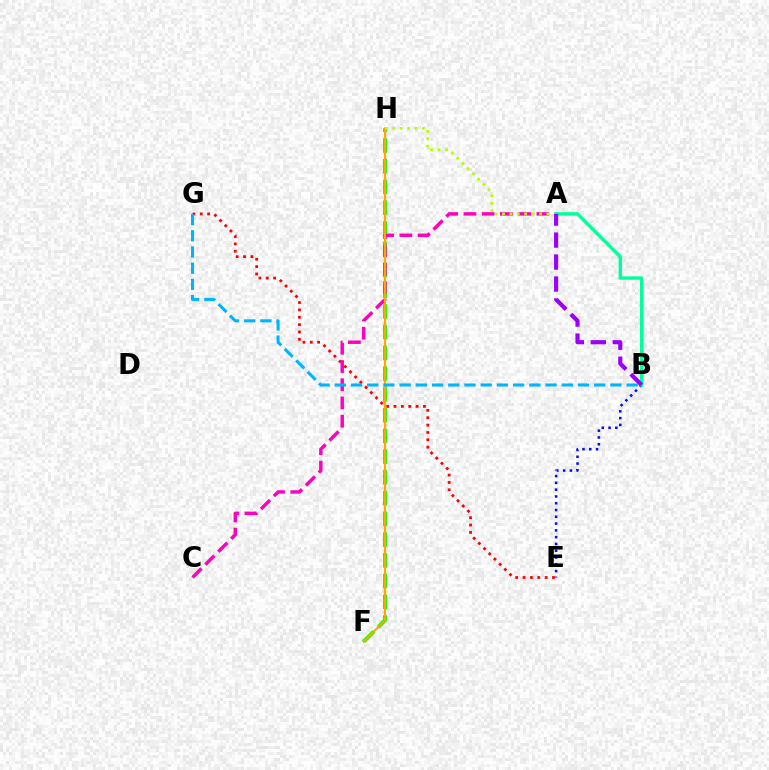{('E', 'G'): [{'color': '#ff0000', 'line_style': 'dotted', 'thickness': 2.0}], ('F', 'H'): [{'color': '#08ff00', 'line_style': 'dashed', 'thickness': 2.82}, {'color': '#ffa500', 'line_style': 'solid', 'thickness': 1.57}], ('A', 'C'): [{'color': '#ff00bd', 'line_style': 'dashed', 'thickness': 2.48}], ('A', 'H'): [{'color': '#b3ff00', 'line_style': 'dotted', 'thickness': 2.01}], ('B', 'E'): [{'color': '#0010ff', 'line_style': 'dotted', 'thickness': 1.84}], ('B', 'G'): [{'color': '#00b5ff', 'line_style': 'dashed', 'thickness': 2.2}], ('A', 'B'): [{'color': '#00ff9d', 'line_style': 'solid', 'thickness': 2.44}, {'color': '#9b00ff', 'line_style': 'dashed', 'thickness': 2.98}]}